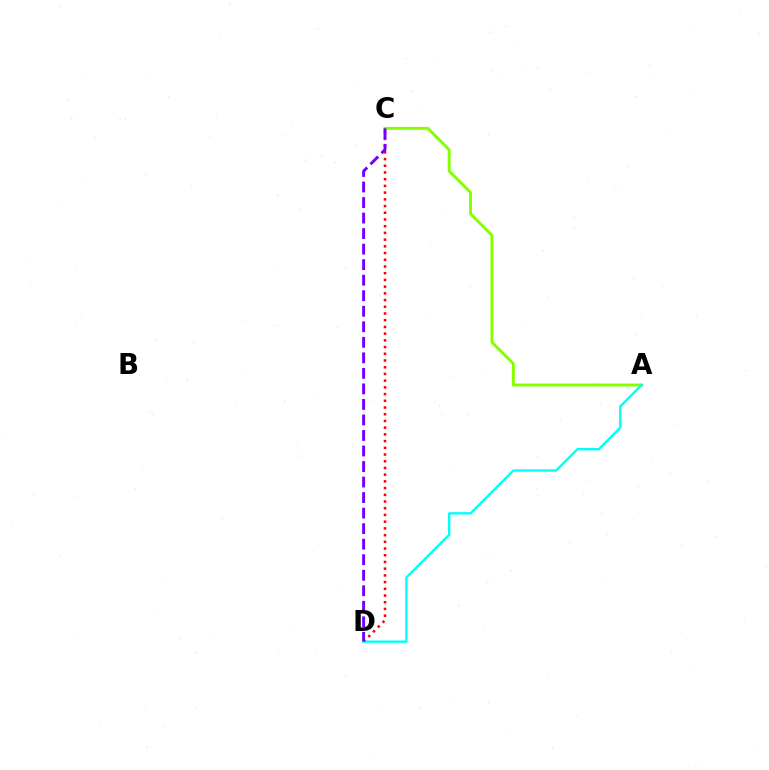{('C', 'D'): [{'color': '#ff0000', 'line_style': 'dotted', 'thickness': 1.82}, {'color': '#7200ff', 'line_style': 'dashed', 'thickness': 2.11}], ('A', 'C'): [{'color': '#84ff00', 'line_style': 'solid', 'thickness': 2.12}], ('A', 'D'): [{'color': '#00fff6', 'line_style': 'solid', 'thickness': 1.7}]}